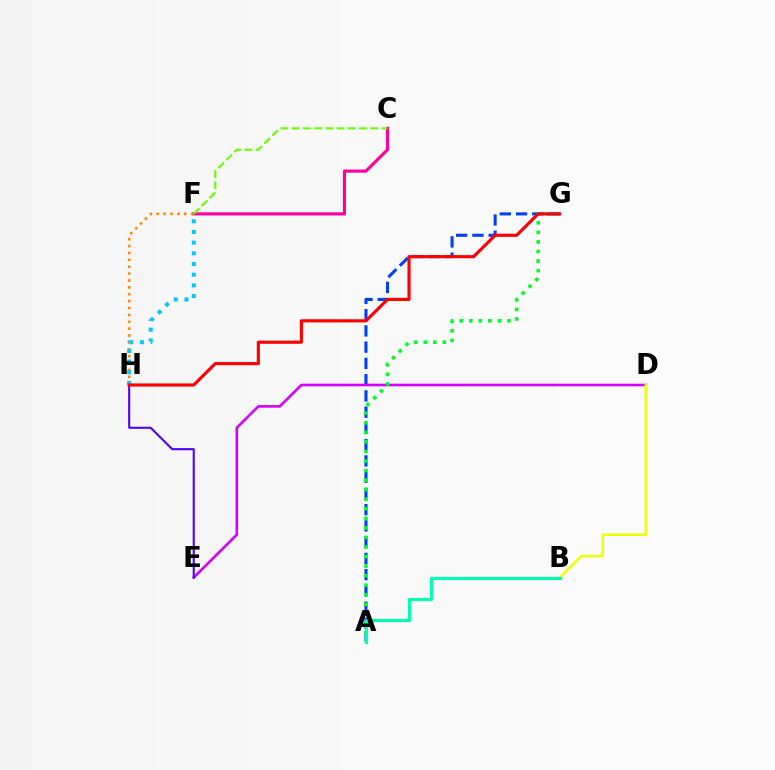{('C', 'F'): [{'color': '#ff00a0', 'line_style': 'solid', 'thickness': 2.25}, {'color': '#66ff00', 'line_style': 'dashed', 'thickness': 1.52}], ('A', 'G'): [{'color': '#003fff', 'line_style': 'dashed', 'thickness': 2.21}, {'color': '#00ff27', 'line_style': 'dotted', 'thickness': 2.6}], ('D', 'E'): [{'color': '#d600ff', 'line_style': 'solid', 'thickness': 1.88}], ('F', 'H'): [{'color': '#ff8800', 'line_style': 'dotted', 'thickness': 1.87}, {'color': '#00c7ff', 'line_style': 'dotted', 'thickness': 2.9}], ('E', 'H'): [{'color': '#4f00ff', 'line_style': 'solid', 'thickness': 1.5}], ('B', 'D'): [{'color': '#eeff00', 'line_style': 'solid', 'thickness': 1.81}], ('G', 'H'): [{'color': '#ff0000', 'line_style': 'solid', 'thickness': 2.26}], ('A', 'B'): [{'color': '#00ffaf', 'line_style': 'solid', 'thickness': 2.26}]}